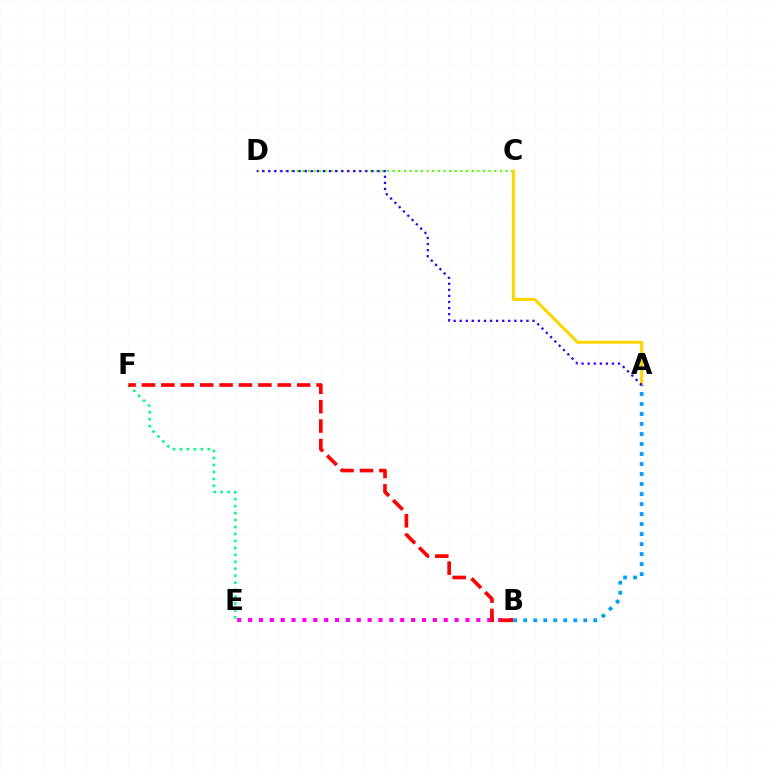{('E', 'F'): [{'color': '#00ff86', 'line_style': 'dotted', 'thickness': 1.89}], ('B', 'E'): [{'color': '#ff00ed', 'line_style': 'dotted', 'thickness': 2.95}], ('B', 'F'): [{'color': '#ff0000', 'line_style': 'dashed', 'thickness': 2.64}], ('C', 'D'): [{'color': '#4fff00', 'line_style': 'dotted', 'thickness': 1.53}], ('A', 'C'): [{'color': '#ffd500', 'line_style': 'solid', 'thickness': 2.21}], ('A', 'B'): [{'color': '#009eff', 'line_style': 'dotted', 'thickness': 2.72}], ('A', 'D'): [{'color': '#3700ff', 'line_style': 'dotted', 'thickness': 1.65}]}